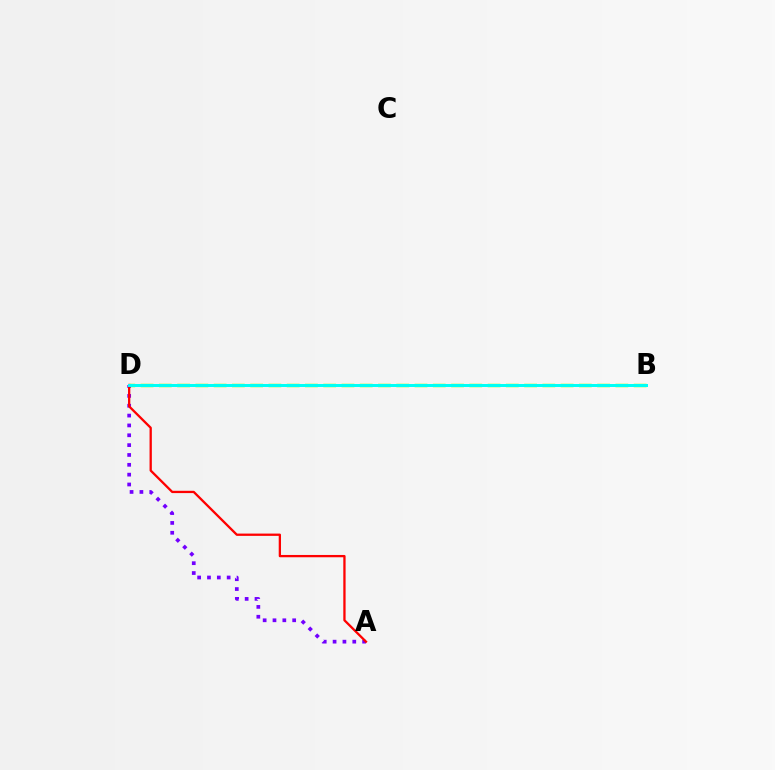{('A', 'D'): [{'color': '#7200ff', 'line_style': 'dotted', 'thickness': 2.67}, {'color': '#ff0000', 'line_style': 'solid', 'thickness': 1.65}], ('B', 'D'): [{'color': '#84ff00', 'line_style': 'dashed', 'thickness': 2.48}, {'color': '#00fff6', 'line_style': 'solid', 'thickness': 2.16}]}